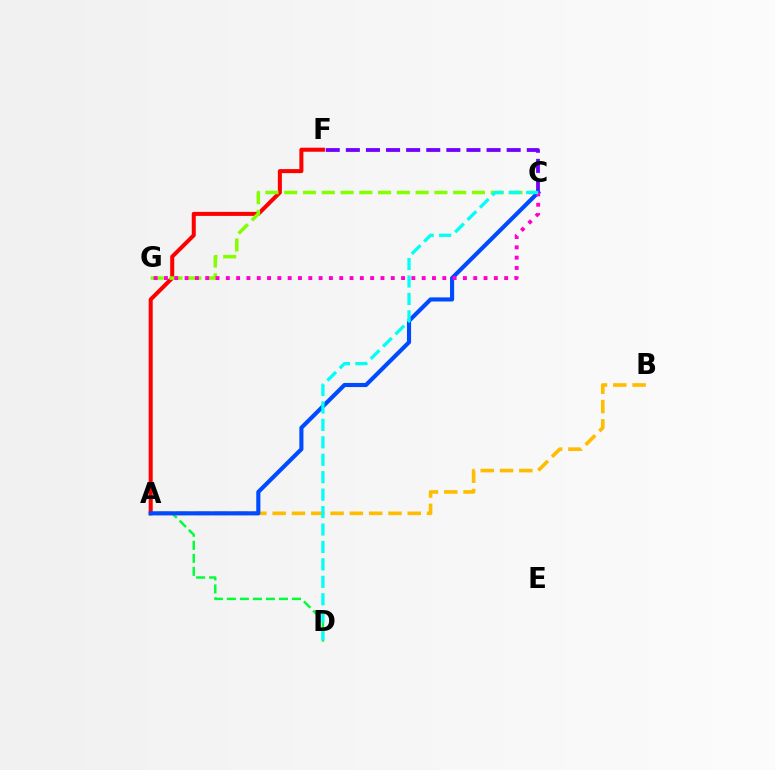{('A', 'B'): [{'color': '#ffbd00', 'line_style': 'dashed', 'thickness': 2.62}], ('A', 'F'): [{'color': '#ff0000', 'line_style': 'solid', 'thickness': 2.9}], ('C', 'G'): [{'color': '#84ff00', 'line_style': 'dashed', 'thickness': 2.55}, {'color': '#ff00cf', 'line_style': 'dotted', 'thickness': 2.8}], ('C', 'F'): [{'color': '#7200ff', 'line_style': 'dashed', 'thickness': 2.73}], ('A', 'D'): [{'color': '#00ff39', 'line_style': 'dashed', 'thickness': 1.77}], ('A', 'C'): [{'color': '#004bff', 'line_style': 'solid', 'thickness': 2.96}], ('C', 'D'): [{'color': '#00fff6', 'line_style': 'dashed', 'thickness': 2.37}]}